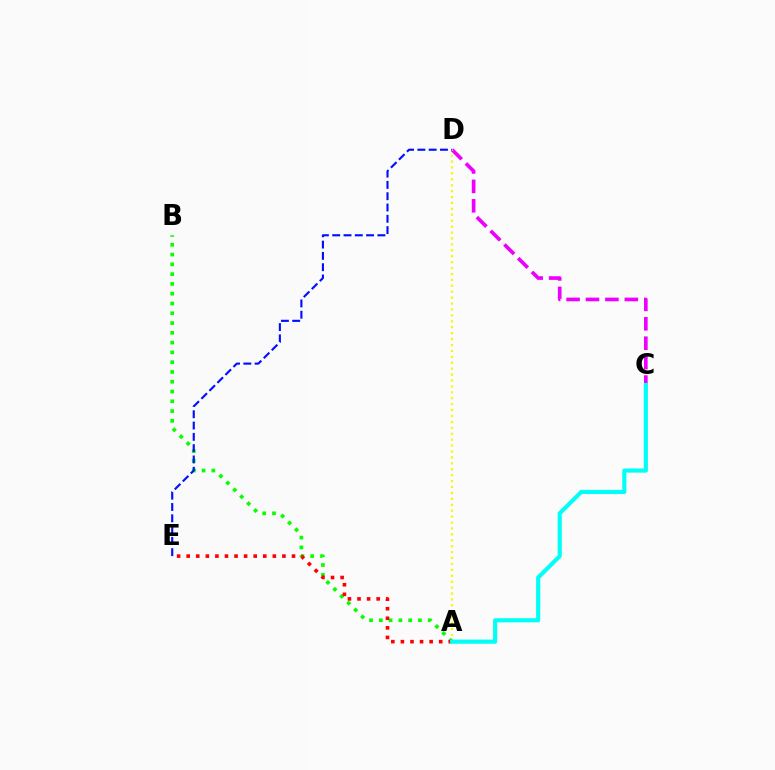{('A', 'B'): [{'color': '#08ff00', 'line_style': 'dotted', 'thickness': 2.66}], ('C', 'D'): [{'color': '#ee00ff', 'line_style': 'dashed', 'thickness': 2.64}], ('A', 'E'): [{'color': '#ff0000', 'line_style': 'dotted', 'thickness': 2.6}], ('A', 'D'): [{'color': '#fcf500', 'line_style': 'dotted', 'thickness': 1.61}], ('A', 'C'): [{'color': '#00fff6', 'line_style': 'solid', 'thickness': 2.98}], ('D', 'E'): [{'color': '#0010ff', 'line_style': 'dashed', 'thickness': 1.53}]}